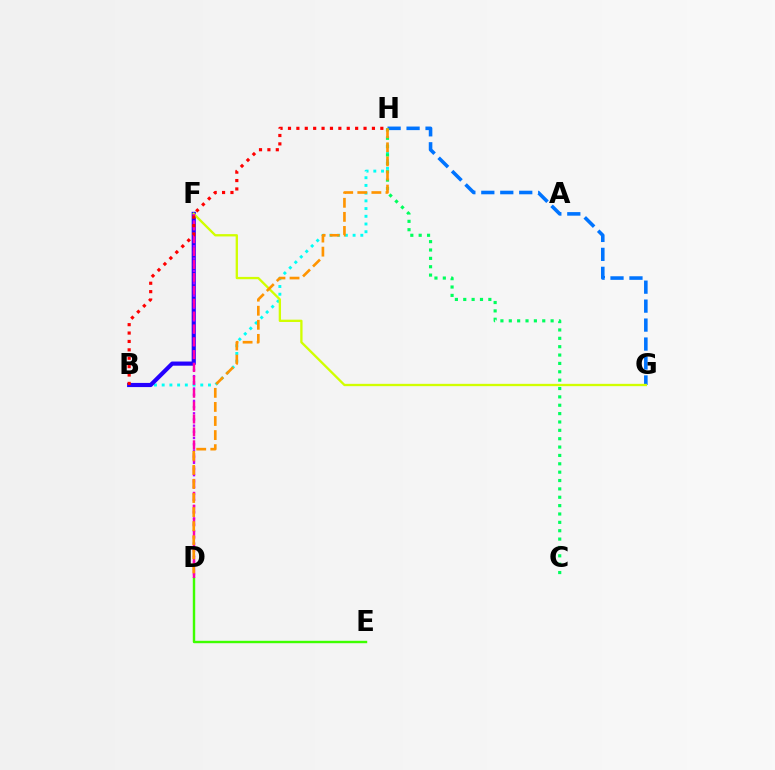{('B', 'H'): [{'color': '#00fff6', 'line_style': 'dotted', 'thickness': 2.1}, {'color': '#ff0000', 'line_style': 'dotted', 'thickness': 2.28}], ('G', 'H'): [{'color': '#0074ff', 'line_style': 'dashed', 'thickness': 2.58}], ('B', 'F'): [{'color': '#2500ff', 'line_style': 'solid', 'thickness': 2.99}], ('D', 'F'): [{'color': '#b900ff', 'line_style': 'dotted', 'thickness': 1.68}, {'color': '#ff00ac', 'line_style': 'dashed', 'thickness': 1.75}], ('D', 'E'): [{'color': '#3dff00', 'line_style': 'solid', 'thickness': 1.74}], ('F', 'G'): [{'color': '#d1ff00', 'line_style': 'solid', 'thickness': 1.67}], ('C', 'H'): [{'color': '#00ff5c', 'line_style': 'dotted', 'thickness': 2.27}], ('D', 'H'): [{'color': '#ff9400', 'line_style': 'dashed', 'thickness': 1.91}]}